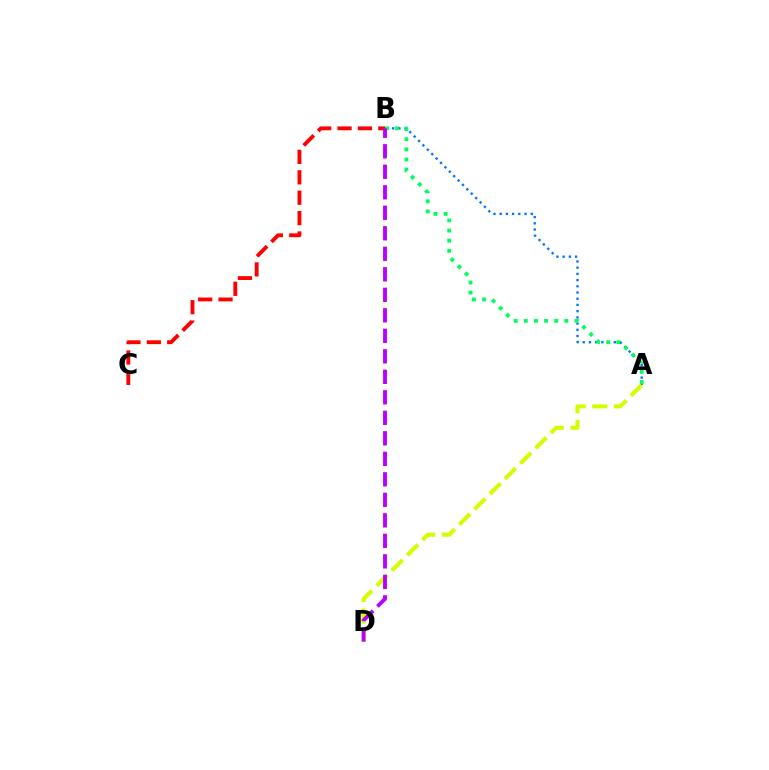{('A', 'B'): [{'color': '#0074ff', 'line_style': 'dotted', 'thickness': 1.69}, {'color': '#00ff5c', 'line_style': 'dotted', 'thickness': 2.75}], ('A', 'D'): [{'color': '#d1ff00', 'line_style': 'dashed', 'thickness': 2.93}], ('B', 'C'): [{'color': '#ff0000', 'line_style': 'dashed', 'thickness': 2.77}], ('B', 'D'): [{'color': '#b900ff', 'line_style': 'dashed', 'thickness': 2.79}]}